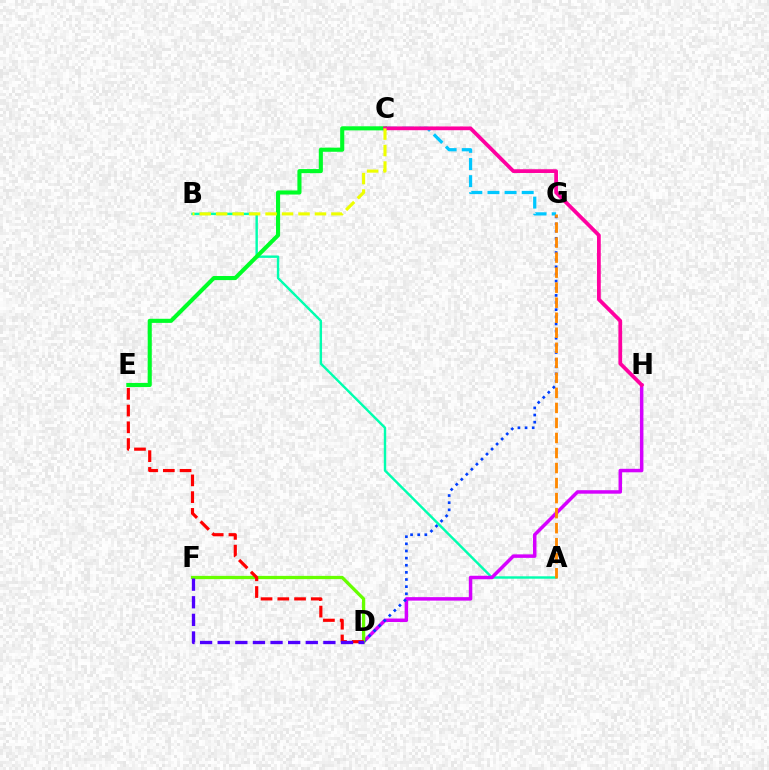{('A', 'B'): [{'color': '#00ffaf', 'line_style': 'solid', 'thickness': 1.73}], ('C', 'G'): [{'color': '#00c7ff', 'line_style': 'dashed', 'thickness': 2.33}], ('C', 'E'): [{'color': '#00ff27', 'line_style': 'solid', 'thickness': 2.95}], ('D', 'H'): [{'color': '#d600ff', 'line_style': 'solid', 'thickness': 2.51}], ('D', 'G'): [{'color': '#003fff', 'line_style': 'dotted', 'thickness': 1.94}], ('D', 'F'): [{'color': '#66ff00', 'line_style': 'solid', 'thickness': 2.34}, {'color': '#4f00ff', 'line_style': 'dashed', 'thickness': 2.39}], ('C', 'H'): [{'color': '#ff00a0', 'line_style': 'solid', 'thickness': 2.7}], ('D', 'E'): [{'color': '#ff0000', 'line_style': 'dashed', 'thickness': 2.28}], ('A', 'G'): [{'color': '#ff8800', 'line_style': 'dashed', 'thickness': 2.04}], ('B', 'C'): [{'color': '#eeff00', 'line_style': 'dashed', 'thickness': 2.24}]}